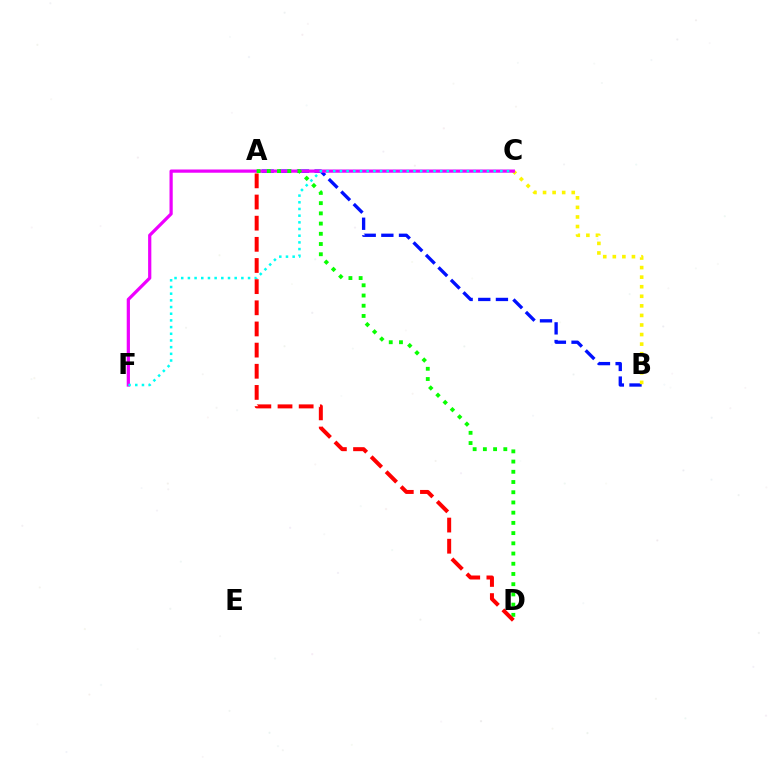{('A', 'B'): [{'color': '#0010ff', 'line_style': 'dashed', 'thickness': 2.4}], ('B', 'C'): [{'color': '#fcf500', 'line_style': 'dotted', 'thickness': 2.6}], ('C', 'F'): [{'color': '#ee00ff', 'line_style': 'solid', 'thickness': 2.32}, {'color': '#00fff6', 'line_style': 'dotted', 'thickness': 1.82}], ('A', 'D'): [{'color': '#08ff00', 'line_style': 'dotted', 'thickness': 2.78}, {'color': '#ff0000', 'line_style': 'dashed', 'thickness': 2.87}]}